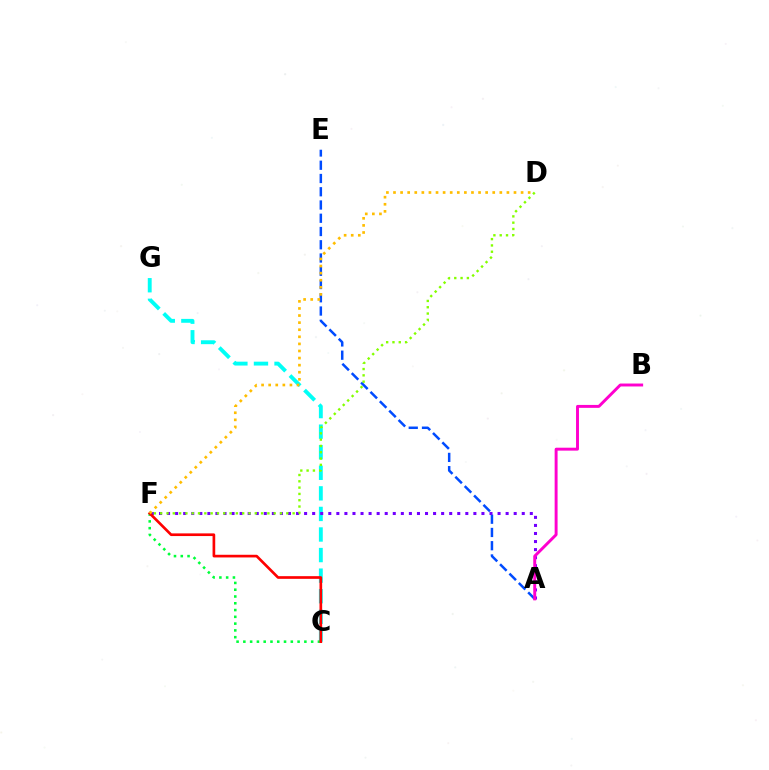{('C', 'G'): [{'color': '#00fff6', 'line_style': 'dashed', 'thickness': 2.79}], ('A', 'E'): [{'color': '#004bff', 'line_style': 'dashed', 'thickness': 1.8}], ('A', 'F'): [{'color': '#7200ff', 'line_style': 'dotted', 'thickness': 2.19}], ('C', 'F'): [{'color': '#00ff39', 'line_style': 'dotted', 'thickness': 1.84}, {'color': '#ff0000', 'line_style': 'solid', 'thickness': 1.92}], ('A', 'B'): [{'color': '#ff00cf', 'line_style': 'solid', 'thickness': 2.11}], ('D', 'F'): [{'color': '#84ff00', 'line_style': 'dotted', 'thickness': 1.71}, {'color': '#ffbd00', 'line_style': 'dotted', 'thickness': 1.93}]}